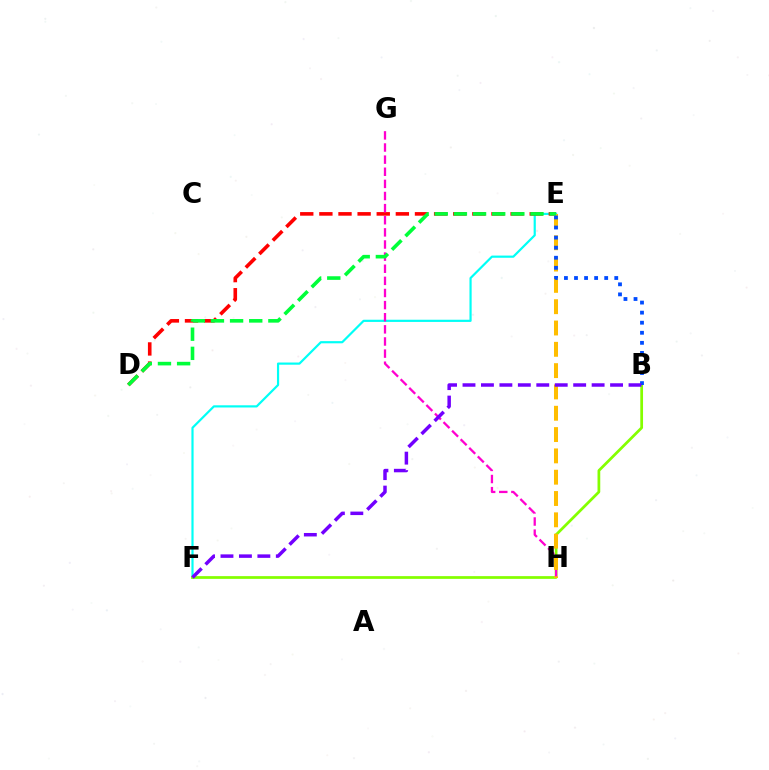{('E', 'F'): [{'color': '#00fff6', 'line_style': 'solid', 'thickness': 1.57}], ('D', 'E'): [{'color': '#ff0000', 'line_style': 'dashed', 'thickness': 2.6}, {'color': '#00ff39', 'line_style': 'dashed', 'thickness': 2.6}], ('B', 'F'): [{'color': '#84ff00', 'line_style': 'solid', 'thickness': 1.97}, {'color': '#7200ff', 'line_style': 'dashed', 'thickness': 2.51}], ('G', 'H'): [{'color': '#ff00cf', 'line_style': 'dashed', 'thickness': 1.65}], ('E', 'H'): [{'color': '#ffbd00', 'line_style': 'dashed', 'thickness': 2.9}], ('B', 'E'): [{'color': '#004bff', 'line_style': 'dotted', 'thickness': 2.73}]}